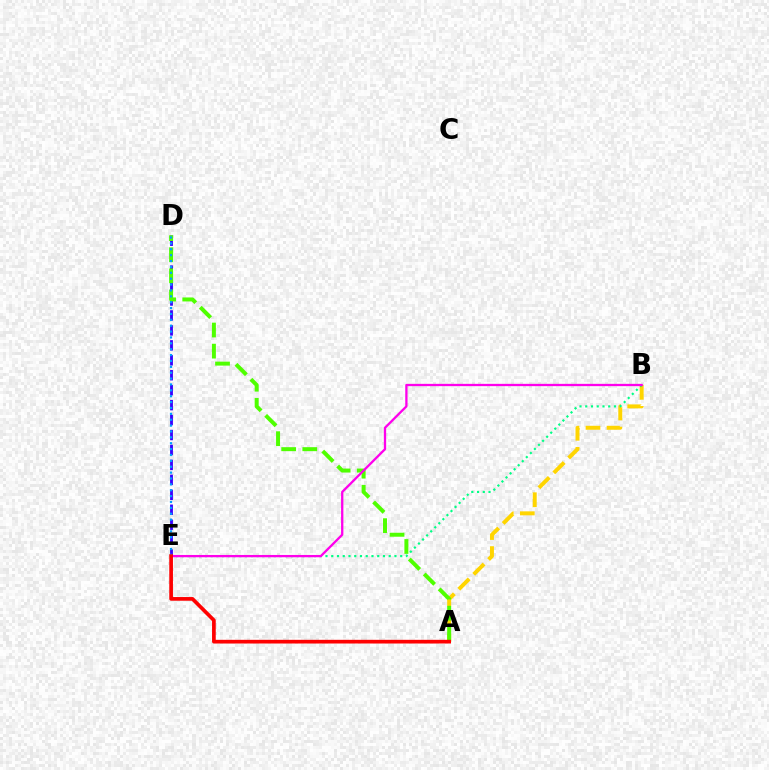{('A', 'B'): [{'color': '#ffd500', 'line_style': 'dashed', 'thickness': 2.86}], ('D', 'E'): [{'color': '#3700ff', 'line_style': 'dashed', 'thickness': 2.03}, {'color': '#009eff', 'line_style': 'dotted', 'thickness': 1.6}], ('B', 'E'): [{'color': '#00ff86', 'line_style': 'dotted', 'thickness': 1.56}, {'color': '#ff00ed', 'line_style': 'solid', 'thickness': 1.65}], ('A', 'D'): [{'color': '#4fff00', 'line_style': 'dashed', 'thickness': 2.87}], ('A', 'E'): [{'color': '#ff0000', 'line_style': 'solid', 'thickness': 2.66}]}